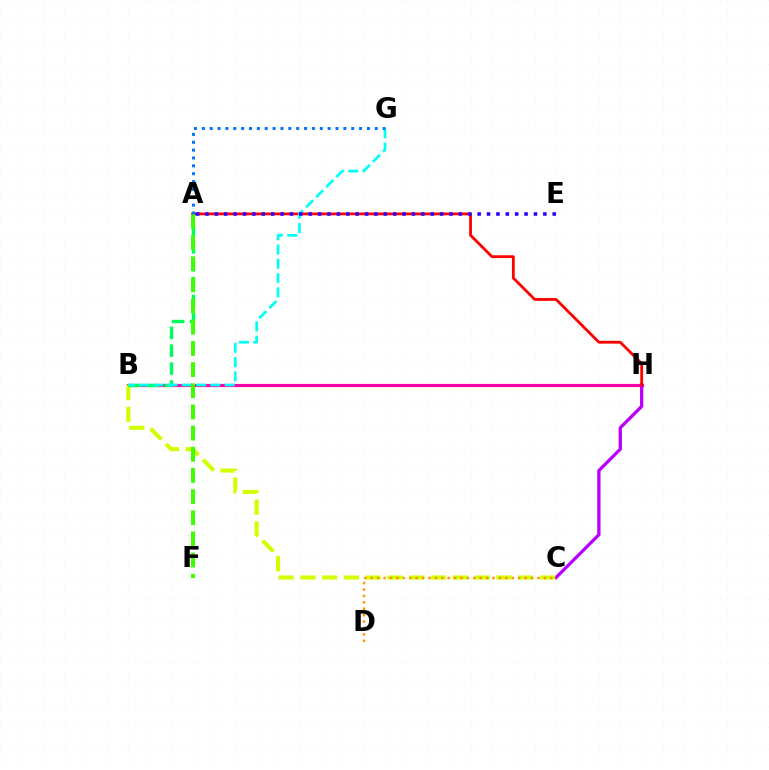{('B', 'H'): [{'color': '#ff00ac', 'line_style': 'solid', 'thickness': 2.28}], ('C', 'H'): [{'color': '#b900ff', 'line_style': 'solid', 'thickness': 2.36}], ('B', 'C'): [{'color': '#d1ff00', 'line_style': 'dashed', 'thickness': 2.96}], ('C', 'D'): [{'color': '#ff9400', 'line_style': 'dotted', 'thickness': 1.74}], ('A', 'B'): [{'color': '#00ff5c', 'line_style': 'dashed', 'thickness': 2.43}], ('A', 'H'): [{'color': '#ff0000', 'line_style': 'solid', 'thickness': 2.01}], ('B', 'G'): [{'color': '#00fff6', 'line_style': 'dashed', 'thickness': 1.94}], ('A', 'F'): [{'color': '#3dff00', 'line_style': 'dashed', 'thickness': 2.88}], ('A', 'G'): [{'color': '#0074ff', 'line_style': 'dotted', 'thickness': 2.14}], ('A', 'E'): [{'color': '#2500ff', 'line_style': 'dotted', 'thickness': 2.55}]}